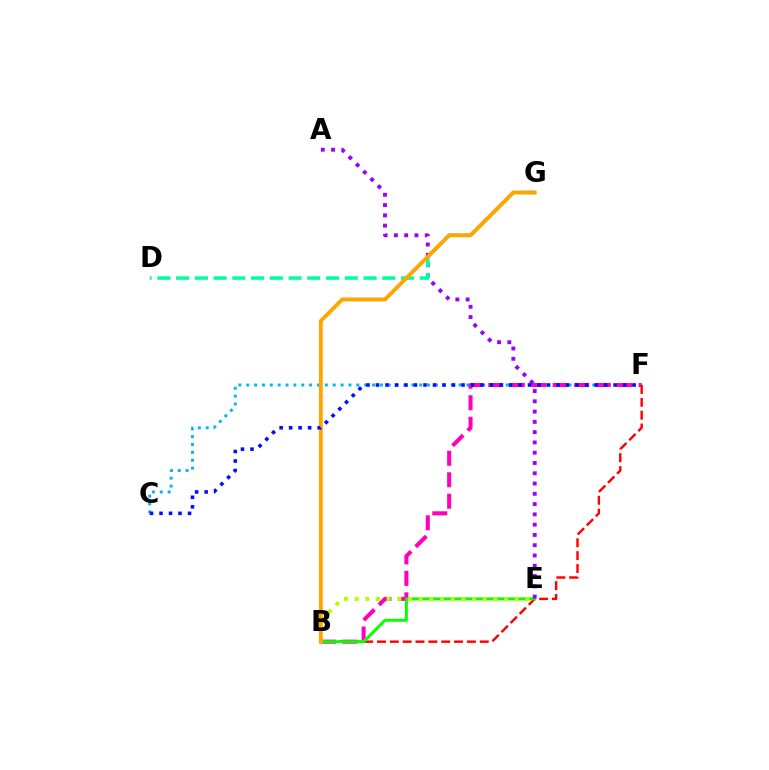{('C', 'F'): [{'color': '#00b5ff', 'line_style': 'dotted', 'thickness': 2.14}, {'color': '#0010ff', 'line_style': 'dotted', 'thickness': 2.58}], ('B', 'F'): [{'color': '#ff00bd', 'line_style': 'dashed', 'thickness': 2.92}, {'color': '#ff0000', 'line_style': 'dashed', 'thickness': 1.75}], ('B', 'E'): [{'color': '#08ff00', 'line_style': 'solid', 'thickness': 2.13}, {'color': '#b3ff00', 'line_style': 'dotted', 'thickness': 2.9}], ('A', 'E'): [{'color': '#9b00ff', 'line_style': 'dotted', 'thickness': 2.79}], ('D', 'G'): [{'color': '#00ff9d', 'line_style': 'dashed', 'thickness': 2.55}], ('B', 'G'): [{'color': '#ffa500', 'line_style': 'solid', 'thickness': 2.8}]}